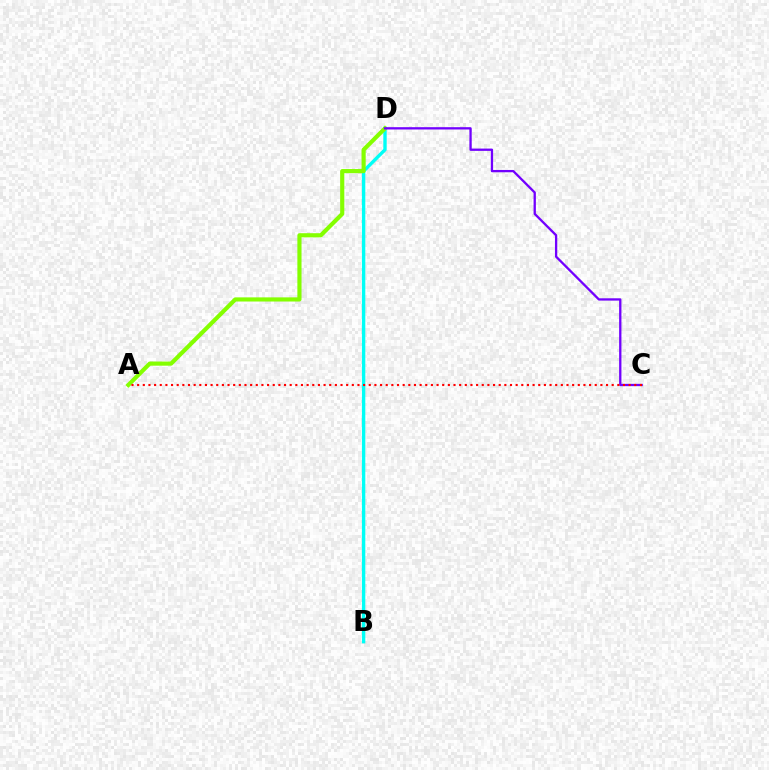{('B', 'D'): [{'color': '#00fff6', 'line_style': 'solid', 'thickness': 2.43}], ('A', 'D'): [{'color': '#84ff00', 'line_style': 'solid', 'thickness': 2.99}], ('C', 'D'): [{'color': '#7200ff', 'line_style': 'solid', 'thickness': 1.66}], ('A', 'C'): [{'color': '#ff0000', 'line_style': 'dotted', 'thickness': 1.53}]}